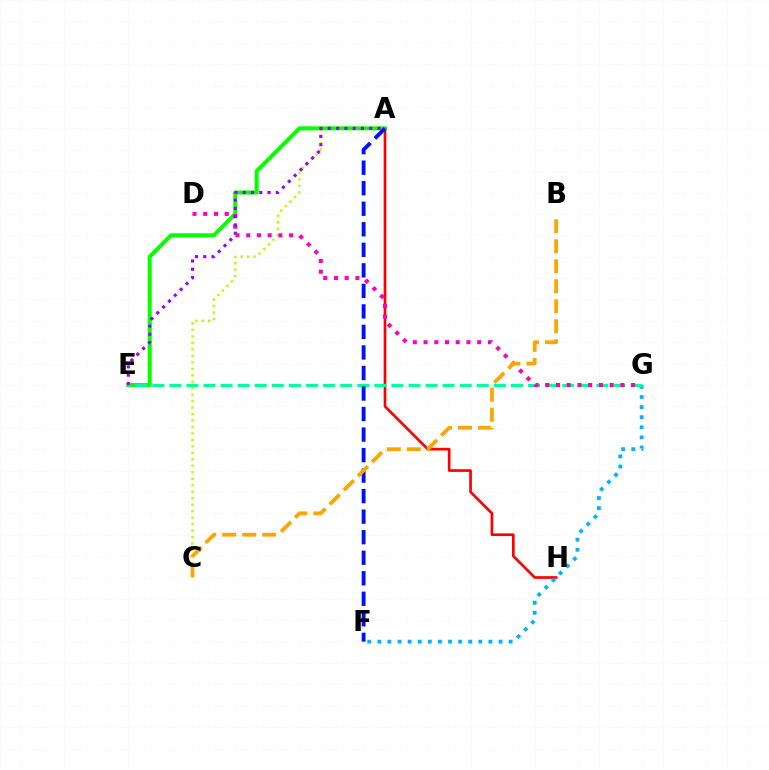{('A', 'H'): [{'color': '#ff0000', 'line_style': 'solid', 'thickness': 1.93}], ('A', 'C'): [{'color': '#b3ff00', 'line_style': 'dotted', 'thickness': 1.76}], ('A', 'E'): [{'color': '#08ff00', 'line_style': 'solid', 'thickness': 2.88}, {'color': '#9b00ff', 'line_style': 'dotted', 'thickness': 2.25}], ('F', 'G'): [{'color': '#00b5ff', 'line_style': 'dotted', 'thickness': 2.74}], ('E', 'G'): [{'color': '#00ff9d', 'line_style': 'dashed', 'thickness': 2.32}], ('D', 'G'): [{'color': '#ff00bd', 'line_style': 'dotted', 'thickness': 2.91}], ('A', 'F'): [{'color': '#0010ff', 'line_style': 'dashed', 'thickness': 2.79}], ('B', 'C'): [{'color': '#ffa500', 'line_style': 'dashed', 'thickness': 2.72}]}